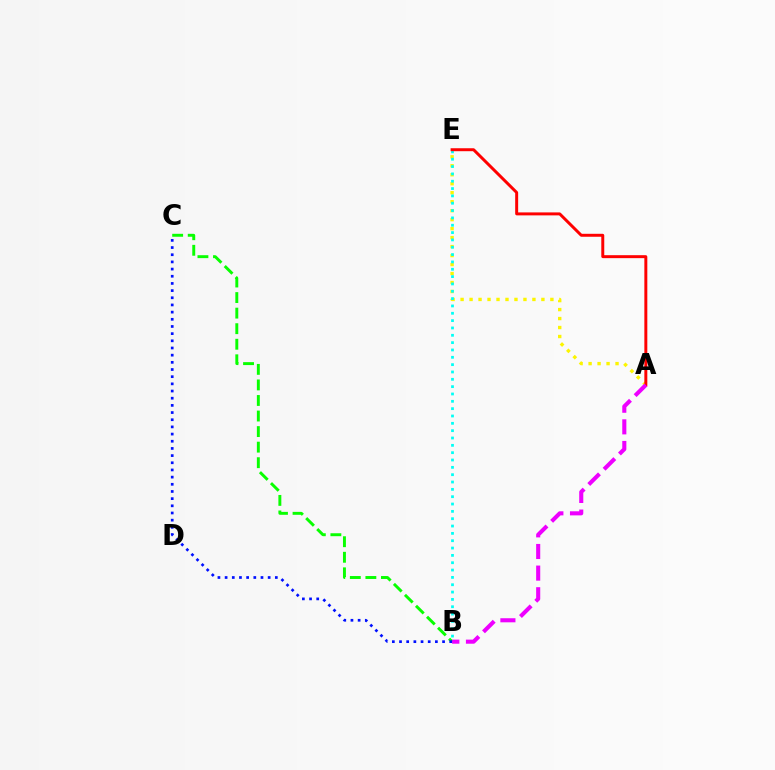{('A', 'E'): [{'color': '#fcf500', 'line_style': 'dotted', 'thickness': 2.44}, {'color': '#ff0000', 'line_style': 'solid', 'thickness': 2.13}], ('B', 'C'): [{'color': '#08ff00', 'line_style': 'dashed', 'thickness': 2.11}, {'color': '#0010ff', 'line_style': 'dotted', 'thickness': 1.95}], ('B', 'E'): [{'color': '#00fff6', 'line_style': 'dotted', 'thickness': 1.99}], ('A', 'B'): [{'color': '#ee00ff', 'line_style': 'dashed', 'thickness': 2.94}]}